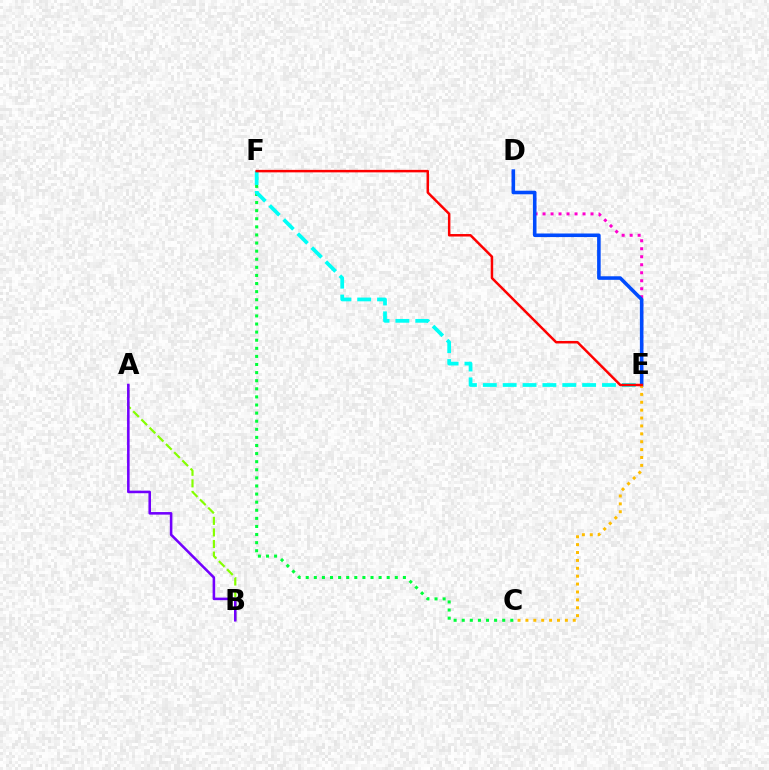{('A', 'B'): [{'color': '#84ff00', 'line_style': 'dashed', 'thickness': 1.57}, {'color': '#7200ff', 'line_style': 'solid', 'thickness': 1.84}], ('D', 'E'): [{'color': '#ff00cf', 'line_style': 'dotted', 'thickness': 2.17}, {'color': '#004bff', 'line_style': 'solid', 'thickness': 2.56}], ('C', 'F'): [{'color': '#00ff39', 'line_style': 'dotted', 'thickness': 2.2}], ('C', 'E'): [{'color': '#ffbd00', 'line_style': 'dotted', 'thickness': 2.14}], ('E', 'F'): [{'color': '#00fff6', 'line_style': 'dashed', 'thickness': 2.7}, {'color': '#ff0000', 'line_style': 'solid', 'thickness': 1.79}]}